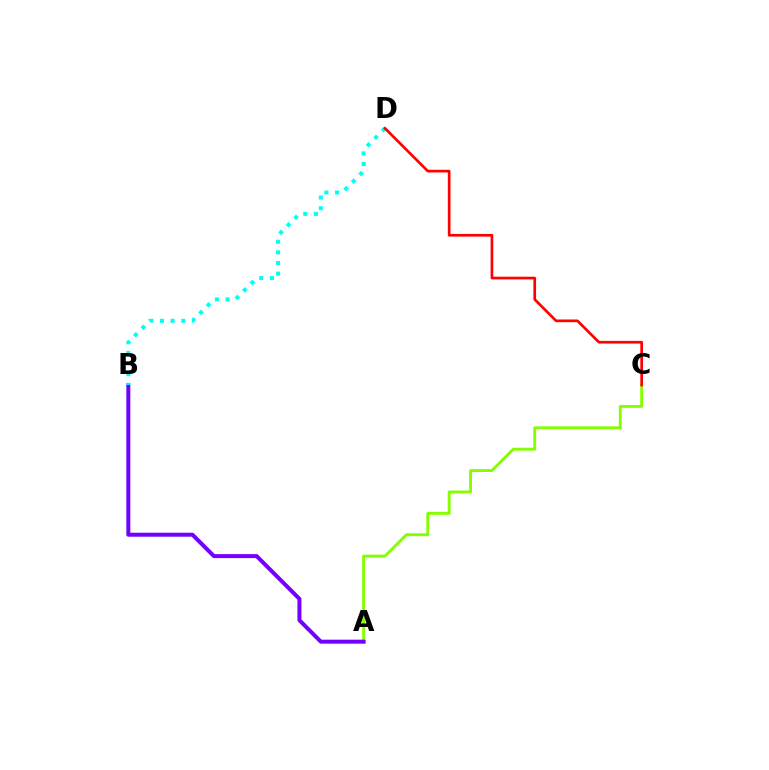{('A', 'C'): [{'color': '#84ff00', 'line_style': 'solid', 'thickness': 2.09}], ('A', 'B'): [{'color': '#7200ff', 'line_style': 'solid', 'thickness': 2.87}], ('B', 'D'): [{'color': '#00fff6', 'line_style': 'dotted', 'thickness': 2.89}], ('C', 'D'): [{'color': '#ff0000', 'line_style': 'solid', 'thickness': 1.93}]}